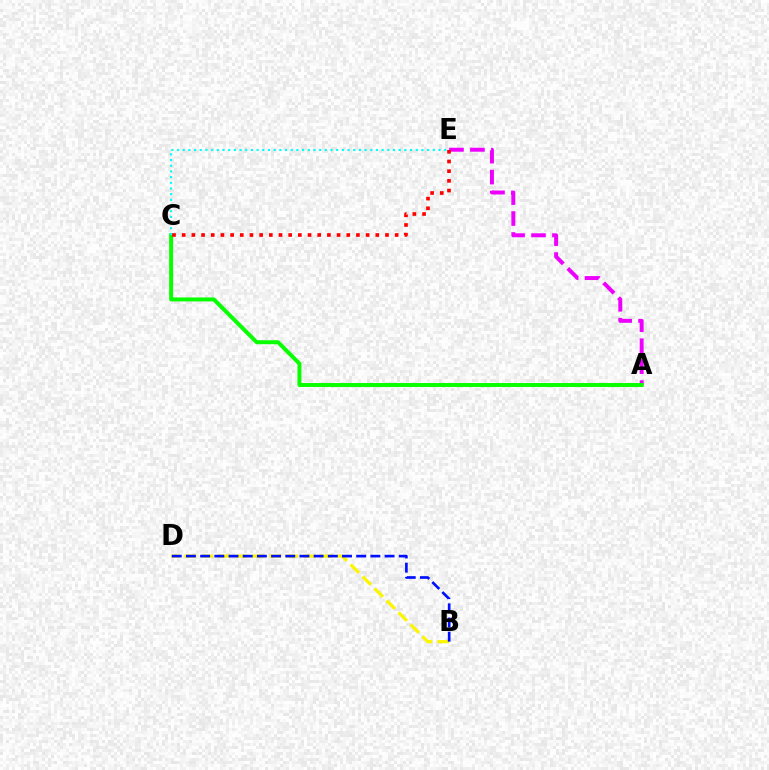{('A', 'E'): [{'color': '#ee00ff', 'line_style': 'dashed', 'thickness': 2.85}], ('A', 'C'): [{'color': '#08ff00', 'line_style': 'solid', 'thickness': 2.85}], ('B', 'D'): [{'color': '#fcf500', 'line_style': 'dashed', 'thickness': 2.3}, {'color': '#0010ff', 'line_style': 'dashed', 'thickness': 1.93}], ('C', 'E'): [{'color': '#00fff6', 'line_style': 'dotted', 'thickness': 1.54}, {'color': '#ff0000', 'line_style': 'dotted', 'thickness': 2.63}]}